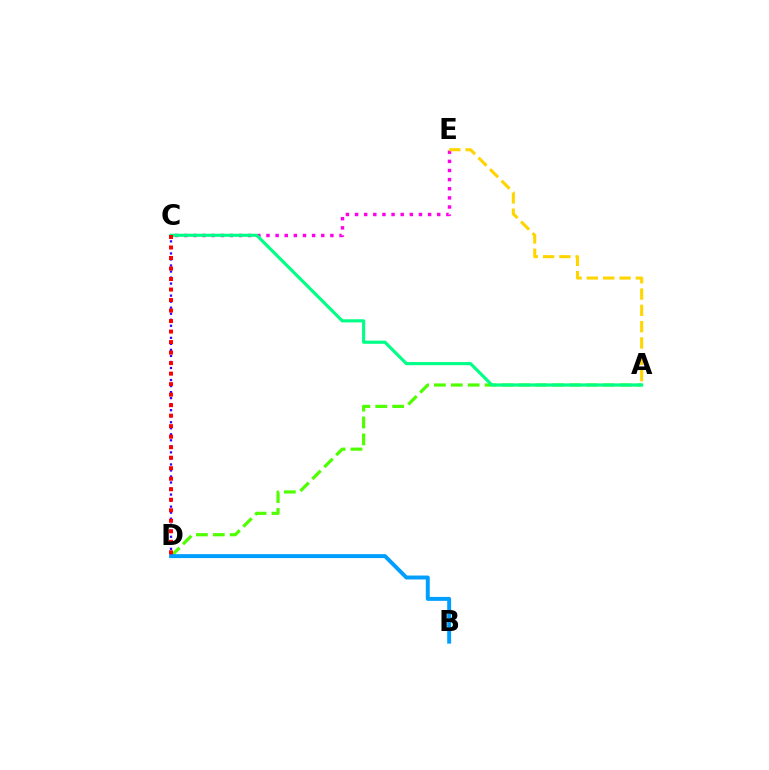{('A', 'D'): [{'color': '#4fff00', 'line_style': 'dashed', 'thickness': 2.29}], ('C', 'D'): [{'color': '#3700ff', 'line_style': 'dotted', 'thickness': 1.64}, {'color': '#ff0000', 'line_style': 'dotted', 'thickness': 2.86}], ('C', 'E'): [{'color': '#ff00ed', 'line_style': 'dotted', 'thickness': 2.48}], ('B', 'D'): [{'color': '#009eff', 'line_style': 'solid', 'thickness': 2.83}], ('A', 'C'): [{'color': '#00ff86', 'line_style': 'solid', 'thickness': 2.26}], ('A', 'E'): [{'color': '#ffd500', 'line_style': 'dashed', 'thickness': 2.22}]}